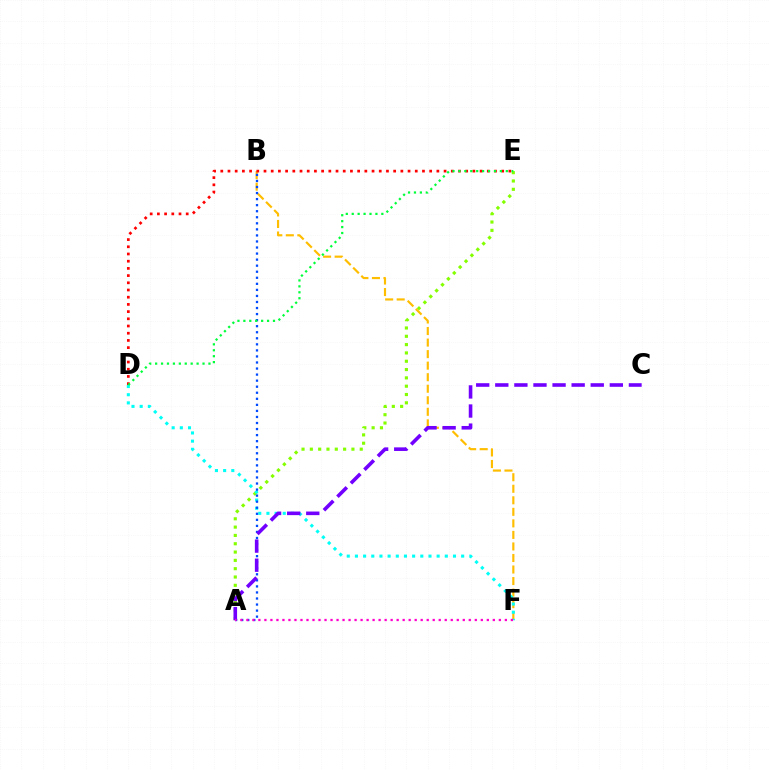{('A', 'E'): [{'color': '#84ff00', 'line_style': 'dotted', 'thickness': 2.26}], ('B', 'F'): [{'color': '#ffbd00', 'line_style': 'dashed', 'thickness': 1.57}], ('D', 'F'): [{'color': '#00fff6', 'line_style': 'dotted', 'thickness': 2.22}], ('A', 'B'): [{'color': '#004bff', 'line_style': 'dotted', 'thickness': 1.64}], ('A', 'C'): [{'color': '#7200ff', 'line_style': 'dashed', 'thickness': 2.59}], ('D', 'E'): [{'color': '#ff0000', 'line_style': 'dotted', 'thickness': 1.96}, {'color': '#00ff39', 'line_style': 'dotted', 'thickness': 1.61}], ('A', 'F'): [{'color': '#ff00cf', 'line_style': 'dotted', 'thickness': 1.63}]}